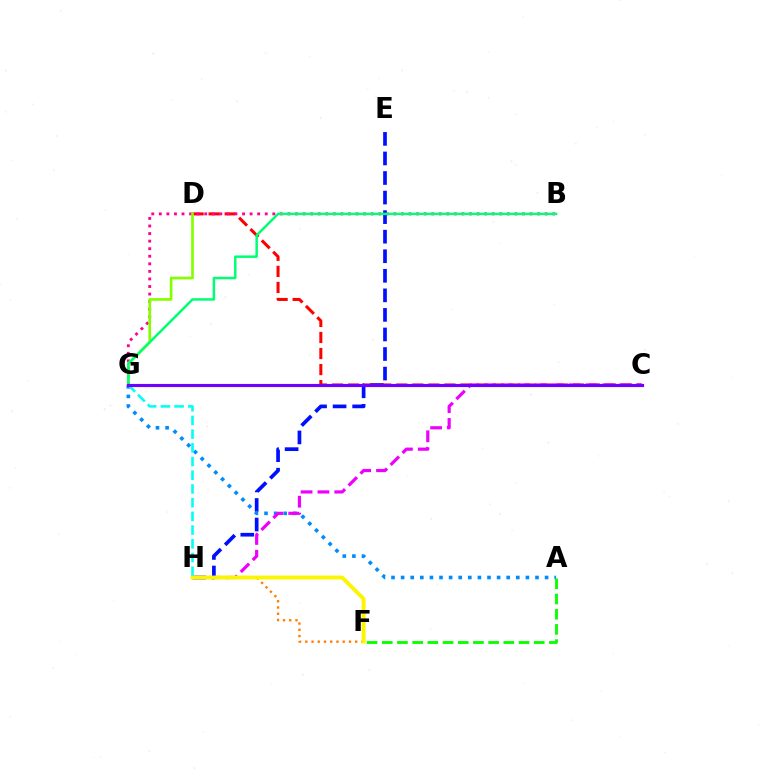{('E', 'H'): [{'color': '#0010ff', 'line_style': 'dashed', 'thickness': 2.66}], ('A', 'G'): [{'color': '#008cff', 'line_style': 'dotted', 'thickness': 2.61}], ('G', 'H'): [{'color': '#00fff6', 'line_style': 'dashed', 'thickness': 1.86}], ('C', 'D'): [{'color': '#ff0000', 'line_style': 'dashed', 'thickness': 2.18}], ('A', 'F'): [{'color': '#08ff00', 'line_style': 'dashed', 'thickness': 2.06}], ('B', 'G'): [{'color': '#ff0094', 'line_style': 'dotted', 'thickness': 2.06}, {'color': '#00ff74', 'line_style': 'solid', 'thickness': 1.79}], ('F', 'H'): [{'color': '#ff7c00', 'line_style': 'dotted', 'thickness': 1.69}, {'color': '#fcf500', 'line_style': 'solid', 'thickness': 2.78}], ('C', 'H'): [{'color': '#ee00ff', 'line_style': 'dashed', 'thickness': 2.29}], ('D', 'G'): [{'color': '#84ff00', 'line_style': 'solid', 'thickness': 1.94}], ('C', 'G'): [{'color': '#7200ff', 'line_style': 'solid', 'thickness': 2.27}]}